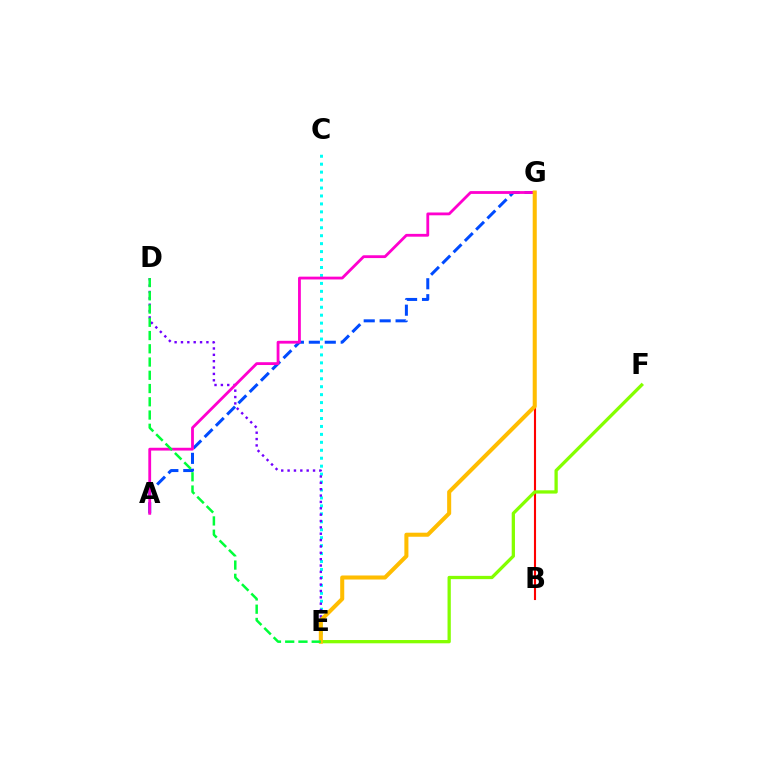{('C', 'E'): [{'color': '#00fff6', 'line_style': 'dotted', 'thickness': 2.16}], ('A', 'G'): [{'color': '#004bff', 'line_style': 'dashed', 'thickness': 2.16}, {'color': '#ff00cf', 'line_style': 'solid', 'thickness': 2.02}], ('D', 'E'): [{'color': '#7200ff', 'line_style': 'dotted', 'thickness': 1.73}, {'color': '#00ff39', 'line_style': 'dashed', 'thickness': 1.8}], ('B', 'G'): [{'color': '#ff0000', 'line_style': 'solid', 'thickness': 1.52}], ('E', 'F'): [{'color': '#84ff00', 'line_style': 'solid', 'thickness': 2.36}], ('E', 'G'): [{'color': '#ffbd00', 'line_style': 'solid', 'thickness': 2.91}]}